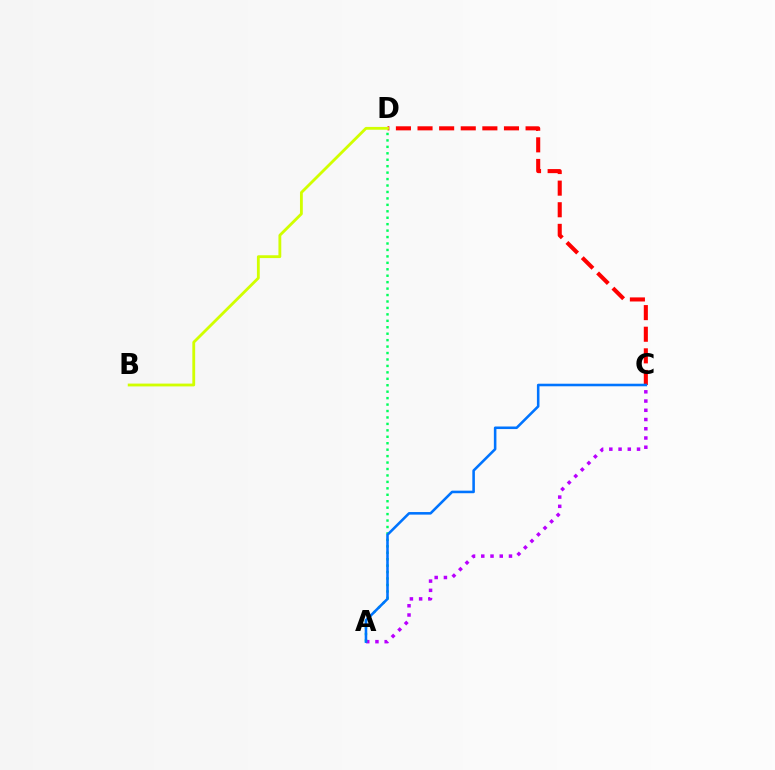{('A', 'C'): [{'color': '#b900ff', 'line_style': 'dotted', 'thickness': 2.51}, {'color': '#0074ff', 'line_style': 'solid', 'thickness': 1.85}], ('C', 'D'): [{'color': '#ff0000', 'line_style': 'dashed', 'thickness': 2.94}], ('A', 'D'): [{'color': '#00ff5c', 'line_style': 'dotted', 'thickness': 1.75}], ('B', 'D'): [{'color': '#d1ff00', 'line_style': 'solid', 'thickness': 2.03}]}